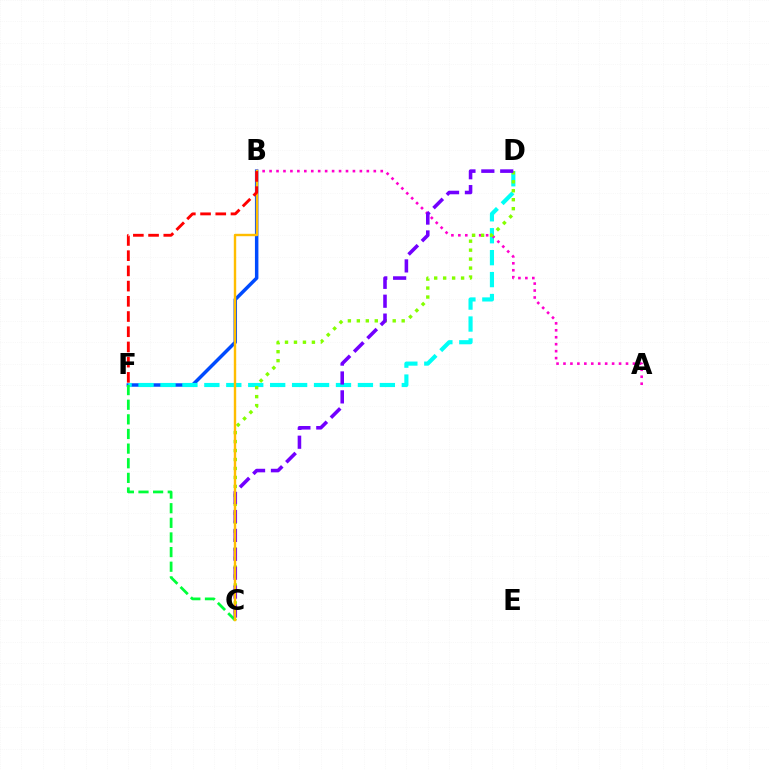{('B', 'F'): [{'color': '#004bff', 'line_style': 'solid', 'thickness': 2.5}, {'color': '#ff0000', 'line_style': 'dashed', 'thickness': 2.07}], ('D', 'F'): [{'color': '#00fff6', 'line_style': 'dashed', 'thickness': 2.98}], ('A', 'B'): [{'color': '#ff00cf', 'line_style': 'dotted', 'thickness': 1.89}], ('C', 'F'): [{'color': '#00ff39', 'line_style': 'dashed', 'thickness': 1.99}], ('C', 'D'): [{'color': '#84ff00', 'line_style': 'dotted', 'thickness': 2.44}, {'color': '#7200ff', 'line_style': 'dashed', 'thickness': 2.57}], ('B', 'C'): [{'color': '#ffbd00', 'line_style': 'solid', 'thickness': 1.74}]}